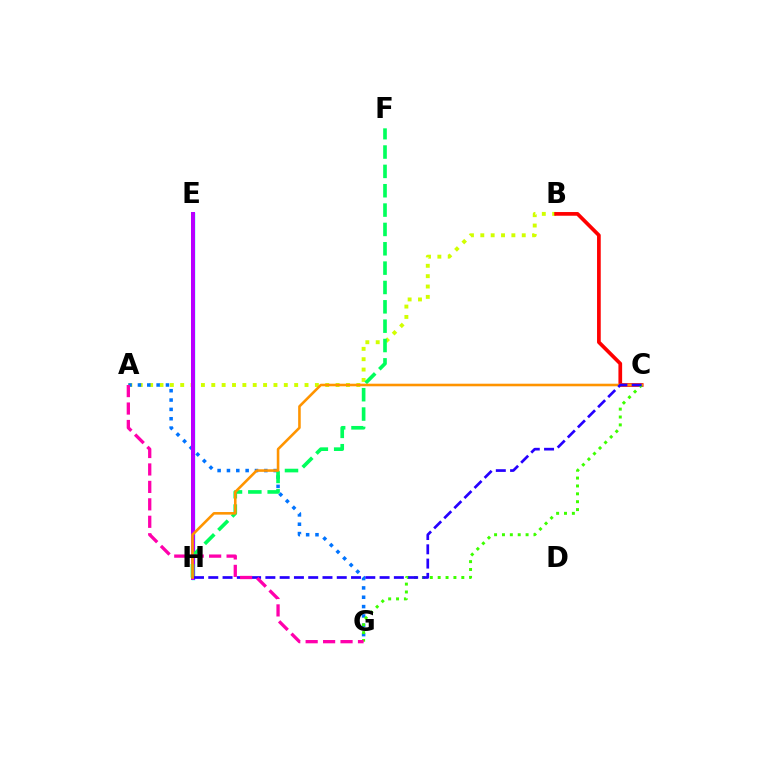{('E', 'H'): [{'color': '#00fff6', 'line_style': 'solid', 'thickness': 2.49}, {'color': '#b900ff', 'line_style': 'solid', 'thickness': 2.88}], ('A', 'B'): [{'color': '#d1ff00', 'line_style': 'dotted', 'thickness': 2.81}], ('B', 'C'): [{'color': '#ff0000', 'line_style': 'solid', 'thickness': 2.67}], ('A', 'G'): [{'color': '#0074ff', 'line_style': 'dotted', 'thickness': 2.54}, {'color': '#ff00ac', 'line_style': 'dashed', 'thickness': 2.37}], ('F', 'H'): [{'color': '#00ff5c', 'line_style': 'dashed', 'thickness': 2.63}], ('C', 'H'): [{'color': '#ff9400', 'line_style': 'solid', 'thickness': 1.86}, {'color': '#2500ff', 'line_style': 'dashed', 'thickness': 1.94}], ('C', 'G'): [{'color': '#3dff00', 'line_style': 'dotted', 'thickness': 2.14}]}